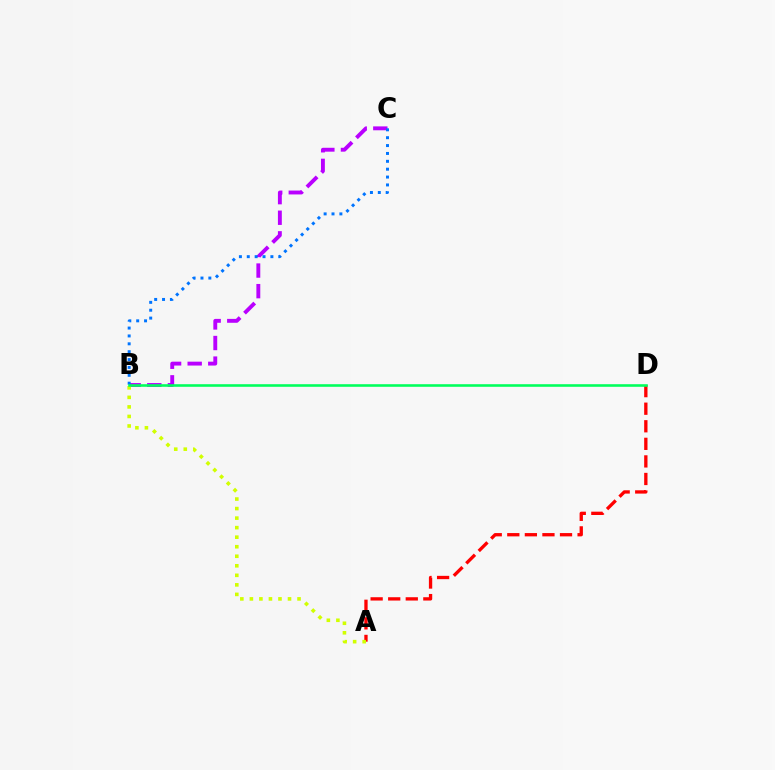{('A', 'D'): [{'color': '#ff0000', 'line_style': 'dashed', 'thickness': 2.39}], ('B', 'C'): [{'color': '#b900ff', 'line_style': 'dashed', 'thickness': 2.8}, {'color': '#0074ff', 'line_style': 'dotted', 'thickness': 2.14}], ('A', 'B'): [{'color': '#d1ff00', 'line_style': 'dotted', 'thickness': 2.59}], ('B', 'D'): [{'color': '#00ff5c', 'line_style': 'solid', 'thickness': 1.87}]}